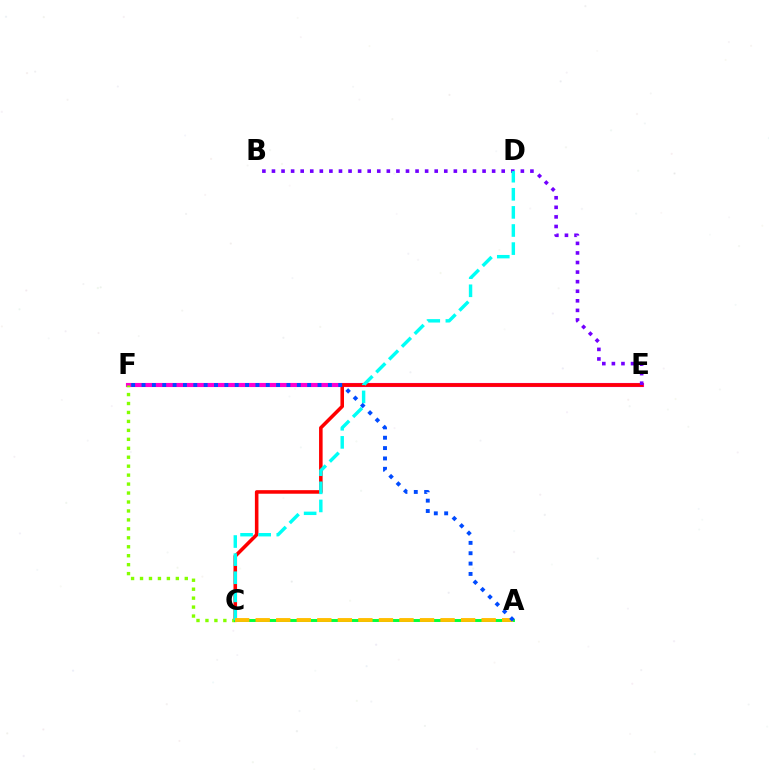{('E', 'F'): [{'color': '#ff00cf', 'line_style': 'solid', 'thickness': 2.95}], ('C', 'E'): [{'color': '#ff0000', 'line_style': 'solid', 'thickness': 2.57}], ('C', 'F'): [{'color': '#84ff00', 'line_style': 'dotted', 'thickness': 2.43}], ('B', 'E'): [{'color': '#7200ff', 'line_style': 'dotted', 'thickness': 2.6}], ('A', 'C'): [{'color': '#00ff39', 'line_style': 'solid', 'thickness': 2.11}, {'color': '#ffbd00', 'line_style': 'dashed', 'thickness': 2.79}], ('C', 'D'): [{'color': '#00fff6', 'line_style': 'dashed', 'thickness': 2.46}], ('A', 'F'): [{'color': '#004bff', 'line_style': 'dotted', 'thickness': 2.81}]}